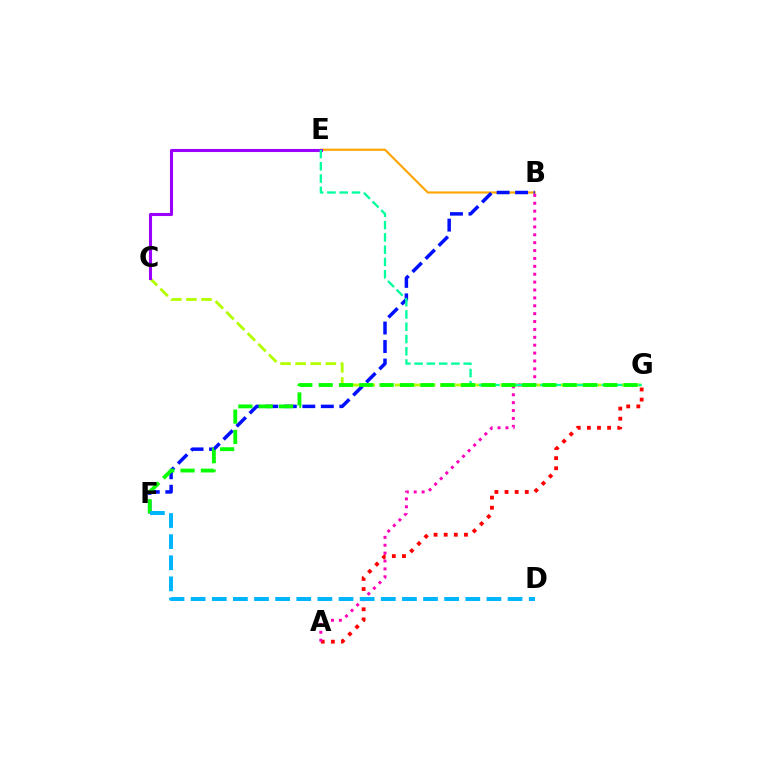{('B', 'E'): [{'color': '#ffa500', 'line_style': 'solid', 'thickness': 1.55}], ('C', 'G'): [{'color': '#b3ff00', 'line_style': 'dashed', 'thickness': 2.05}], ('A', 'G'): [{'color': '#ff0000', 'line_style': 'dotted', 'thickness': 2.75}], ('C', 'E'): [{'color': '#9b00ff', 'line_style': 'solid', 'thickness': 2.21}], ('B', 'F'): [{'color': '#0010ff', 'line_style': 'dashed', 'thickness': 2.51}], ('A', 'B'): [{'color': '#ff00bd', 'line_style': 'dotted', 'thickness': 2.14}], ('E', 'G'): [{'color': '#00ff9d', 'line_style': 'dashed', 'thickness': 1.67}], ('F', 'G'): [{'color': '#08ff00', 'line_style': 'dashed', 'thickness': 2.76}], ('D', 'F'): [{'color': '#00b5ff', 'line_style': 'dashed', 'thickness': 2.87}]}